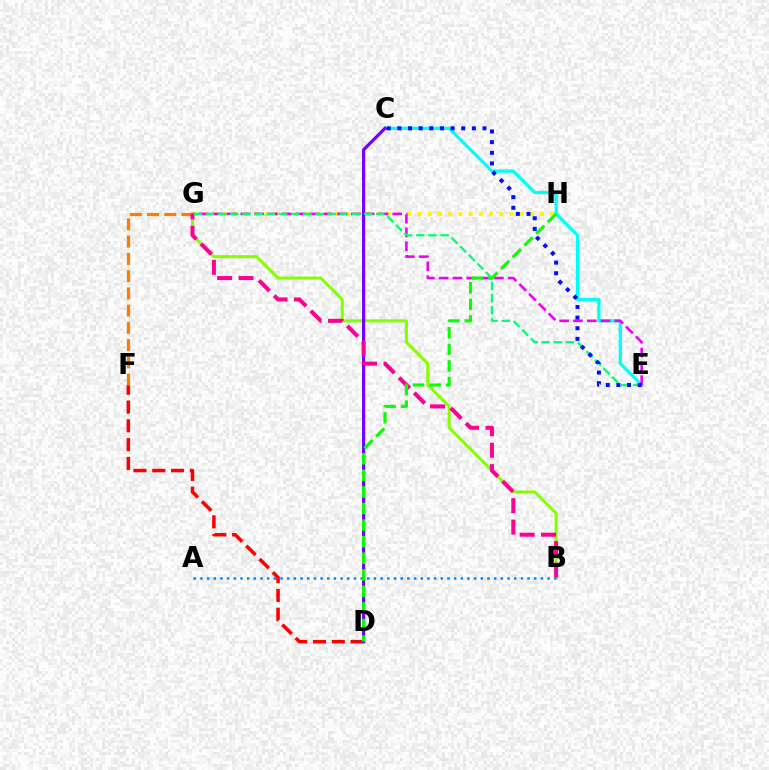{('G', 'H'): [{'color': '#fcf500', 'line_style': 'dotted', 'thickness': 2.77}], ('B', 'G'): [{'color': '#84ff00', 'line_style': 'solid', 'thickness': 2.18}, {'color': '#ff0094', 'line_style': 'dashed', 'thickness': 2.91}], ('D', 'F'): [{'color': '#ff0000', 'line_style': 'dashed', 'thickness': 2.55}], ('C', 'E'): [{'color': '#00fff6', 'line_style': 'solid', 'thickness': 2.35}, {'color': '#0010ff', 'line_style': 'dotted', 'thickness': 2.89}], ('F', 'G'): [{'color': '#ff7c00', 'line_style': 'dashed', 'thickness': 2.34}], ('C', 'D'): [{'color': '#7200ff', 'line_style': 'solid', 'thickness': 2.29}], ('E', 'G'): [{'color': '#ee00ff', 'line_style': 'dashed', 'thickness': 1.88}, {'color': '#00ff74', 'line_style': 'dashed', 'thickness': 1.65}], ('A', 'B'): [{'color': '#008cff', 'line_style': 'dotted', 'thickness': 1.81}], ('D', 'H'): [{'color': '#08ff00', 'line_style': 'dashed', 'thickness': 2.25}]}